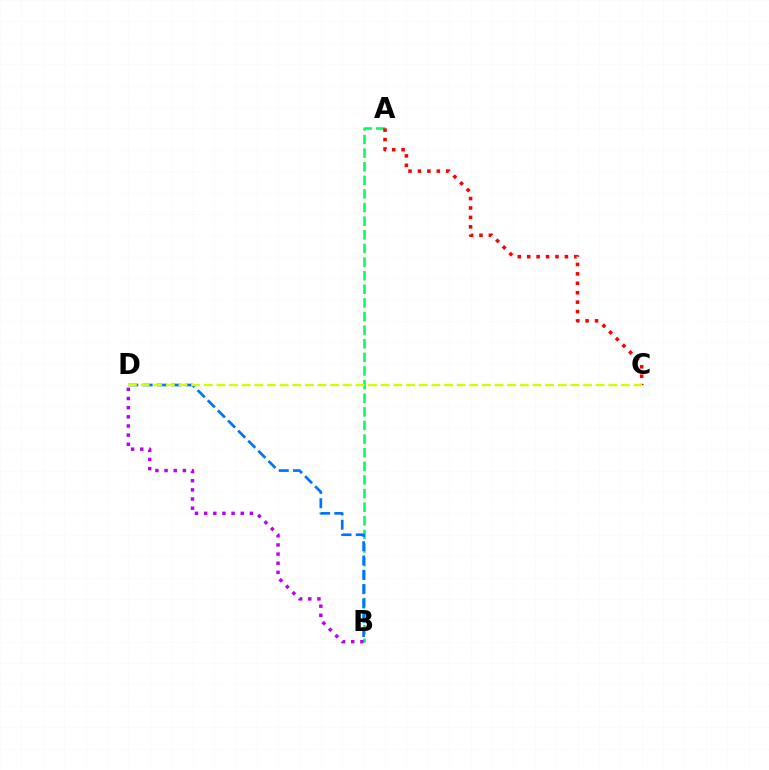{('A', 'B'): [{'color': '#00ff5c', 'line_style': 'dashed', 'thickness': 1.85}], ('B', 'D'): [{'color': '#b900ff', 'line_style': 'dotted', 'thickness': 2.49}, {'color': '#0074ff', 'line_style': 'dashed', 'thickness': 1.94}], ('A', 'C'): [{'color': '#ff0000', 'line_style': 'dotted', 'thickness': 2.56}], ('C', 'D'): [{'color': '#d1ff00', 'line_style': 'dashed', 'thickness': 1.72}]}